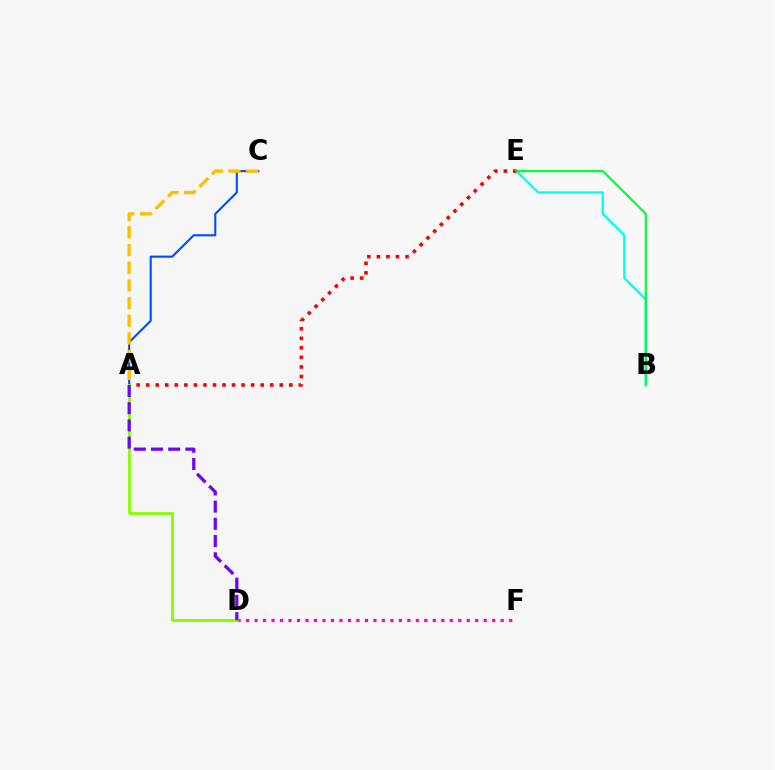{('A', 'C'): [{'color': '#004bff', 'line_style': 'solid', 'thickness': 1.51}, {'color': '#ffbd00', 'line_style': 'dashed', 'thickness': 2.4}], ('D', 'F'): [{'color': '#ff00cf', 'line_style': 'dotted', 'thickness': 2.31}], ('B', 'E'): [{'color': '#00fff6', 'line_style': 'solid', 'thickness': 1.71}, {'color': '#00ff39', 'line_style': 'solid', 'thickness': 1.57}], ('A', 'E'): [{'color': '#ff0000', 'line_style': 'dotted', 'thickness': 2.59}], ('A', 'D'): [{'color': '#84ff00', 'line_style': 'solid', 'thickness': 2.04}, {'color': '#7200ff', 'line_style': 'dashed', 'thickness': 2.34}]}